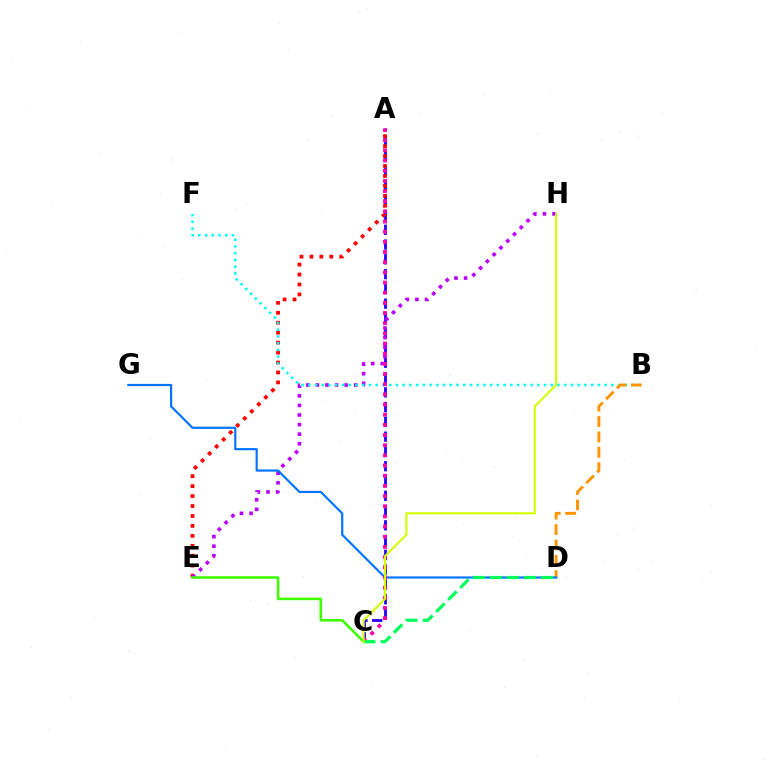{('A', 'C'): [{'color': '#2500ff', 'line_style': 'dashed', 'thickness': 2.01}, {'color': '#ff00ac', 'line_style': 'dotted', 'thickness': 2.76}], ('A', 'E'): [{'color': '#ff0000', 'line_style': 'dotted', 'thickness': 2.7}], ('E', 'H'): [{'color': '#b900ff', 'line_style': 'dotted', 'thickness': 2.6}], ('B', 'F'): [{'color': '#00fff6', 'line_style': 'dotted', 'thickness': 1.83}], ('B', 'D'): [{'color': '#ff9400', 'line_style': 'dashed', 'thickness': 2.09}], ('D', 'G'): [{'color': '#0074ff', 'line_style': 'solid', 'thickness': 1.57}], ('C', 'D'): [{'color': '#00ff5c', 'line_style': 'dashed', 'thickness': 2.31}], ('C', 'E'): [{'color': '#3dff00', 'line_style': 'solid', 'thickness': 1.85}], ('C', 'H'): [{'color': '#d1ff00', 'line_style': 'solid', 'thickness': 1.51}]}